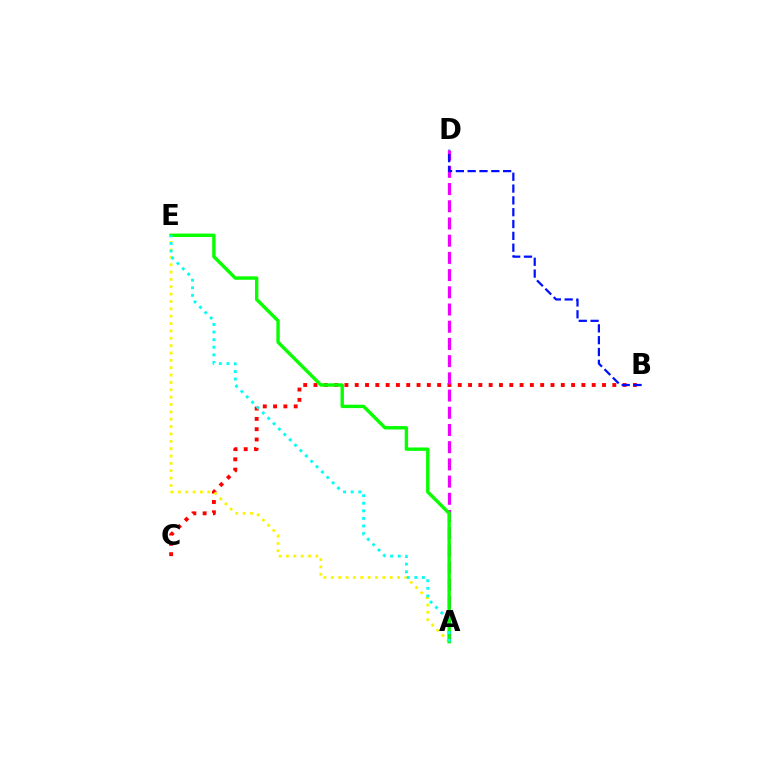{('B', 'C'): [{'color': '#ff0000', 'line_style': 'dotted', 'thickness': 2.8}], ('A', 'D'): [{'color': '#ee00ff', 'line_style': 'dashed', 'thickness': 2.34}], ('A', 'E'): [{'color': '#fcf500', 'line_style': 'dotted', 'thickness': 2.0}, {'color': '#08ff00', 'line_style': 'solid', 'thickness': 2.44}, {'color': '#00fff6', 'line_style': 'dotted', 'thickness': 2.06}], ('B', 'D'): [{'color': '#0010ff', 'line_style': 'dashed', 'thickness': 1.61}]}